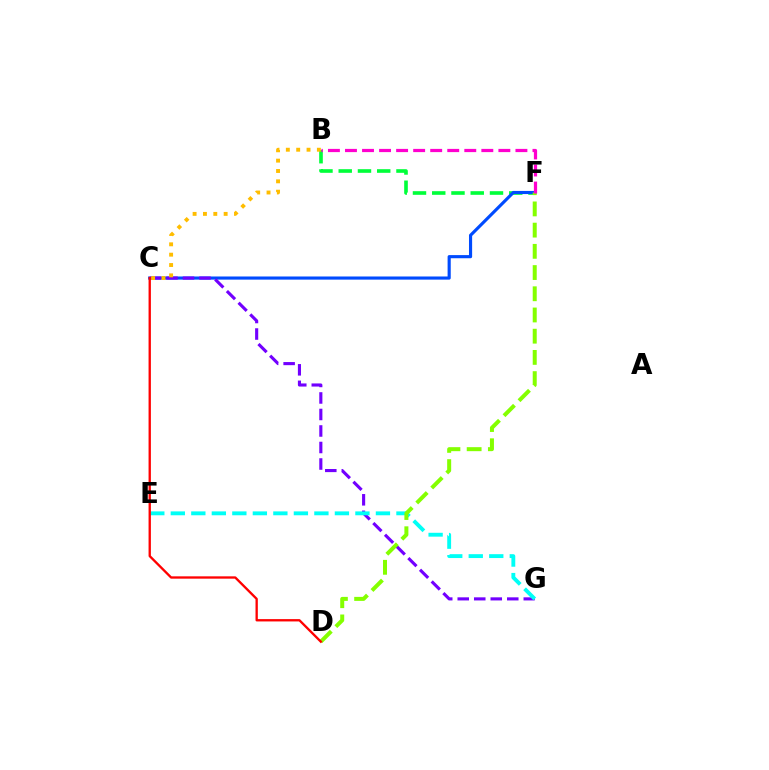{('B', 'F'): [{'color': '#00ff39', 'line_style': 'dashed', 'thickness': 2.62}, {'color': '#ff00cf', 'line_style': 'dashed', 'thickness': 2.32}], ('C', 'F'): [{'color': '#004bff', 'line_style': 'solid', 'thickness': 2.26}], ('C', 'G'): [{'color': '#7200ff', 'line_style': 'dashed', 'thickness': 2.24}], ('B', 'C'): [{'color': '#ffbd00', 'line_style': 'dotted', 'thickness': 2.81}], ('E', 'G'): [{'color': '#00fff6', 'line_style': 'dashed', 'thickness': 2.79}], ('D', 'F'): [{'color': '#84ff00', 'line_style': 'dashed', 'thickness': 2.88}], ('C', 'D'): [{'color': '#ff0000', 'line_style': 'solid', 'thickness': 1.68}]}